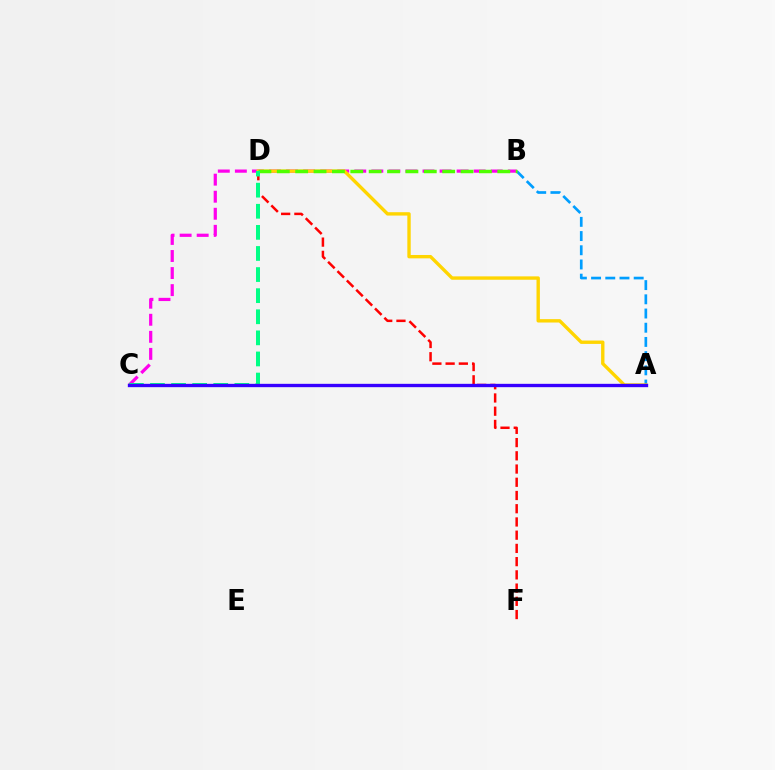{('A', 'B'): [{'color': '#009eff', 'line_style': 'dashed', 'thickness': 1.93}], ('D', 'F'): [{'color': '#ff0000', 'line_style': 'dashed', 'thickness': 1.8}], ('B', 'C'): [{'color': '#ff00ed', 'line_style': 'dashed', 'thickness': 2.32}], ('A', 'D'): [{'color': '#ffd500', 'line_style': 'solid', 'thickness': 2.43}], ('B', 'D'): [{'color': '#4fff00', 'line_style': 'dashed', 'thickness': 2.5}], ('C', 'D'): [{'color': '#00ff86', 'line_style': 'dashed', 'thickness': 2.87}], ('A', 'C'): [{'color': '#3700ff', 'line_style': 'solid', 'thickness': 2.41}]}